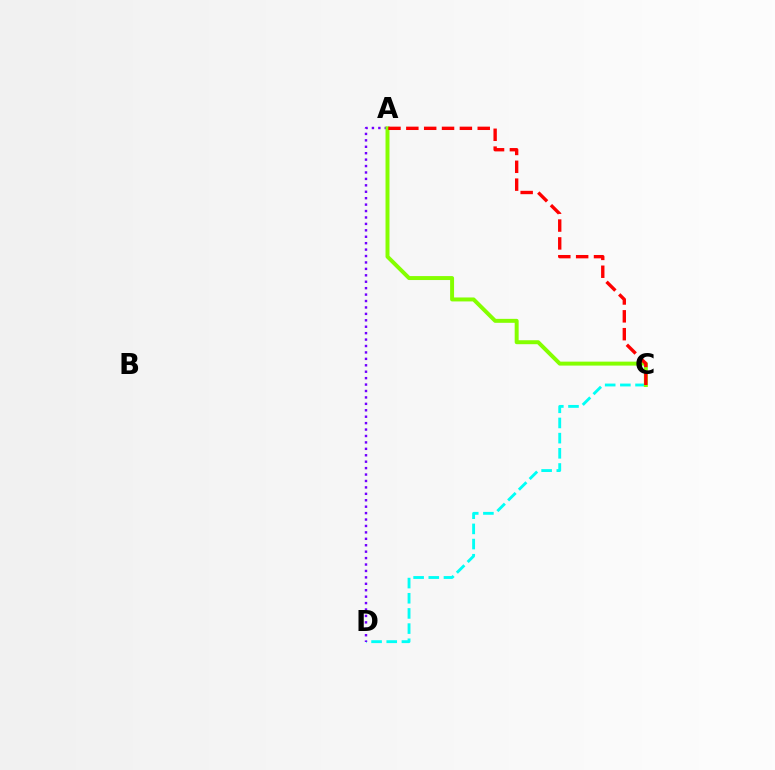{('C', 'D'): [{'color': '#00fff6', 'line_style': 'dashed', 'thickness': 2.06}], ('A', 'D'): [{'color': '#7200ff', 'line_style': 'dotted', 'thickness': 1.75}], ('A', 'C'): [{'color': '#84ff00', 'line_style': 'solid', 'thickness': 2.85}, {'color': '#ff0000', 'line_style': 'dashed', 'thickness': 2.42}]}